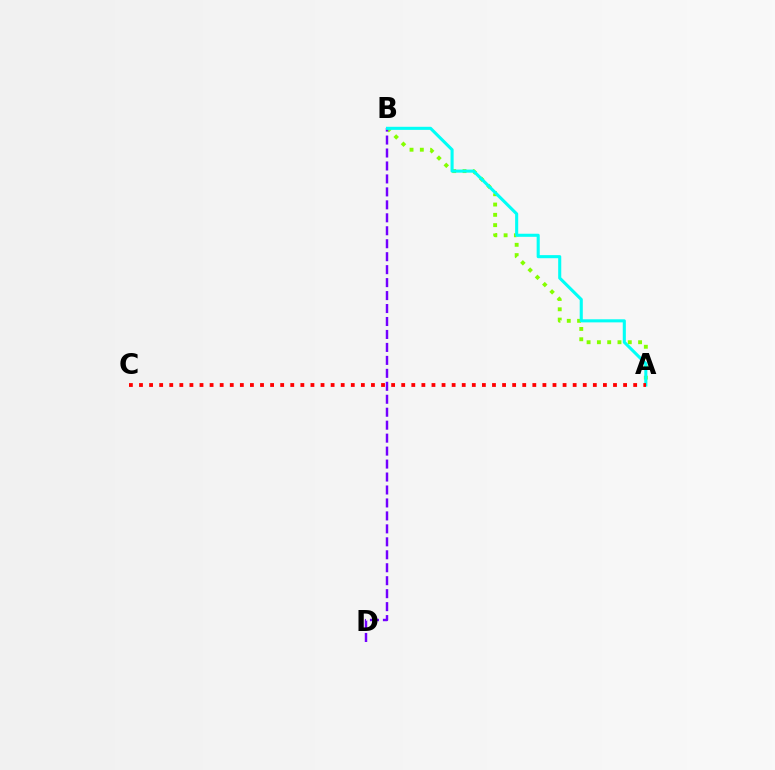{('A', 'B'): [{'color': '#84ff00', 'line_style': 'dotted', 'thickness': 2.8}, {'color': '#00fff6', 'line_style': 'solid', 'thickness': 2.22}], ('B', 'D'): [{'color': '#7200ff', 'line_style': 'dashed', 'thickness': 1.76}], ('A', 'C'): [{'color': '#ff0000', 'line_style': 'dotted', 'thickness': 2.74}]}